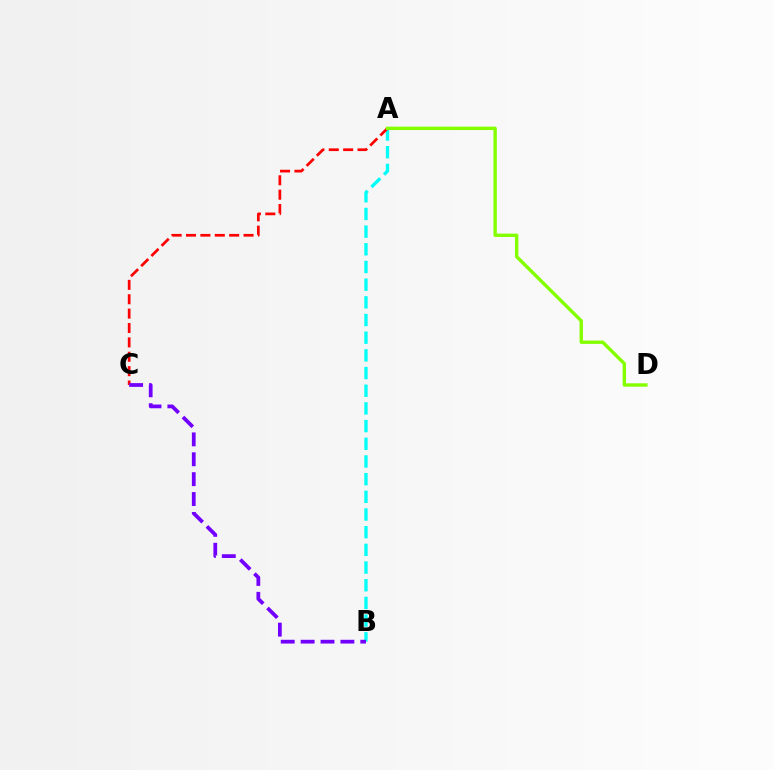{('A', 'B'): [{'color': '#00fff6', 'line_style': 'dashed', 'thickness': 2.4}], ('A', 'C'): [{'color': '#ff0000', 'line_style': 'dashed', 'thickness': 1.95}], ('B', 'C'): [{'color': '#7200ff', 'line_style': 'dashed', 'thickness': 2.7}], ('A', 'D'): [{'color': '#84ff00', 'line_style': 'solid', 'thickness': 2.44}]}